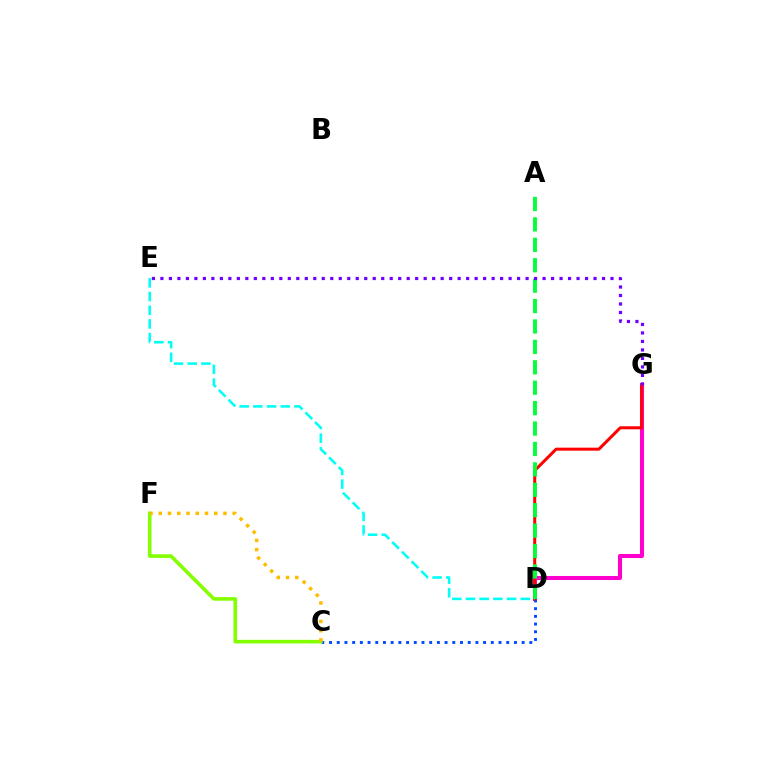{('D', 'G'): [{'color': '#ff00cf', 'line_style': 'solid', 'thickness': 2.91}, {'color': '#ff0000', 'line_style': 'solid', 'thickness': 2.17}], ('C', 'D'): [{'color': '#004bff', 'line_style': 'dotted', 'thickness': 2.09}], ('D', 'E'): [{'color': '#00fff6', 'line_style': 'dashed', 'thickness': 1.86}], ('C', 'F'): [{'color': '#84ff00', 'line_style': 'solid', 'thickness': 2.6}, {'color': '#ffbd00', 'line_style': 'dotted', 'thickness': 2.51}], ('A', 'D'): [{'color': '#00ff39', 'line_style': 'dashed', 'thickness': 2.77}], ('E', 'G'): [{'color': '#7200ff', 'line_style': 'dotted', 'thickness': 2.31}]}